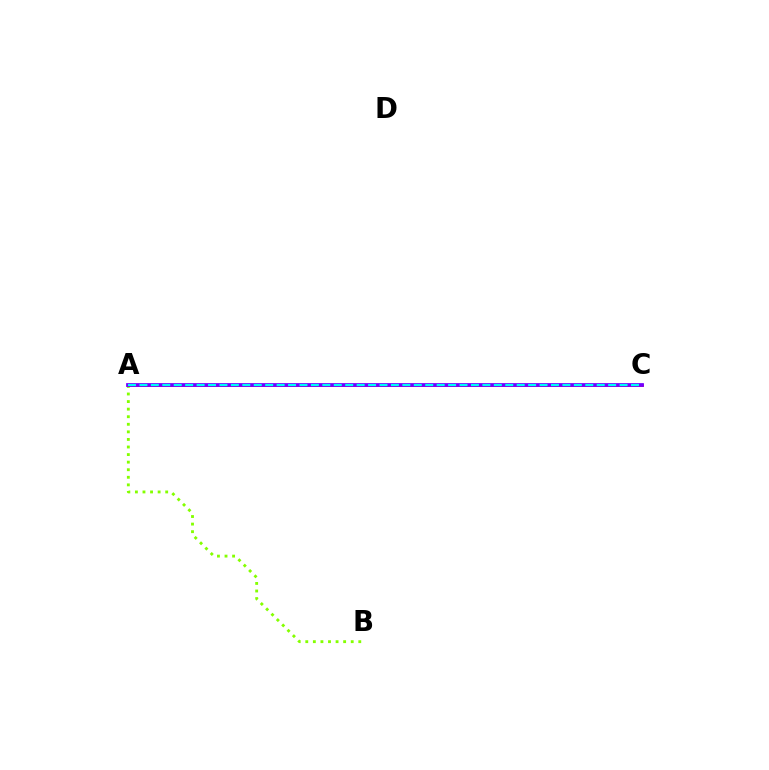{('A', 'B'): [{'color': '#84ff00', 'line_style': 'dotted', 'thickness': 2.06}], ('A', 'C'): [{'color': '#ff0000', 'line_style': 'solid', 'thickness': 1.87}, {'color': '#7200ff', 'line_style': 'solid', 'thickness': 2.71}, {'color': '#00fff6', 'line_style': 'dashed', 'thickness': 1.55}]}